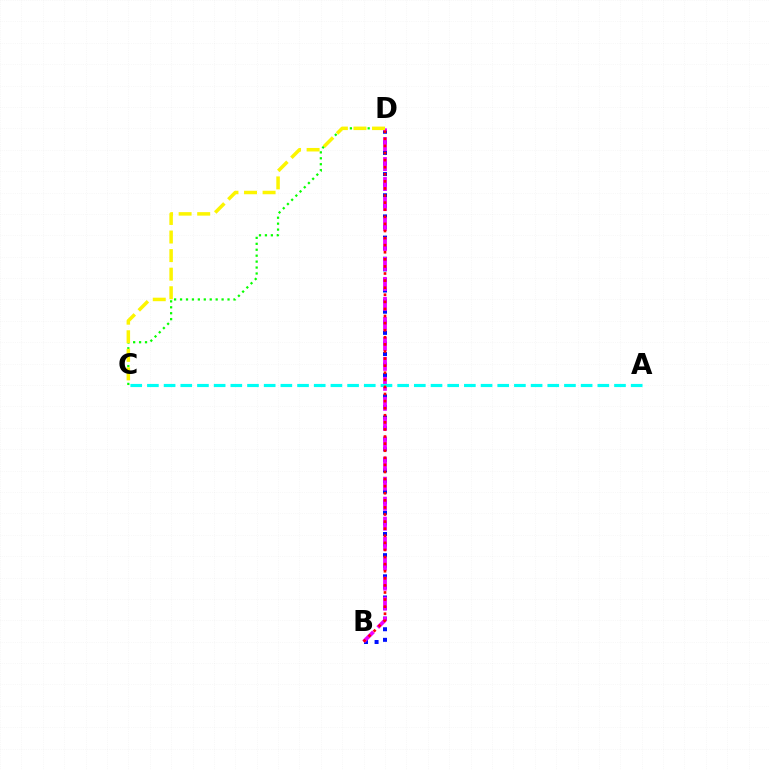{('B', 'D'): [{'color': '#0010ff', 'line_style': 'dotted', 'thickness': 2.88}, {'color': '#ee00ff', 'line_style': 'dashed', 'thickness': 2.71}, {'color': '#ff0000', 'line_style': 'dotted', 'thickness': 1.93}], ('A', 'C'): [{'color': '#00fff6', 'line_style': 'dashed', 'thickness': 2.27}], ('C', 'D'): [{'color': '#08ff00', 'line_style': 'dotted', 'thickness': 1.61}, {'color': '#fcf500', 'line_style': 'dashed', 'thickness': 2.52}]}